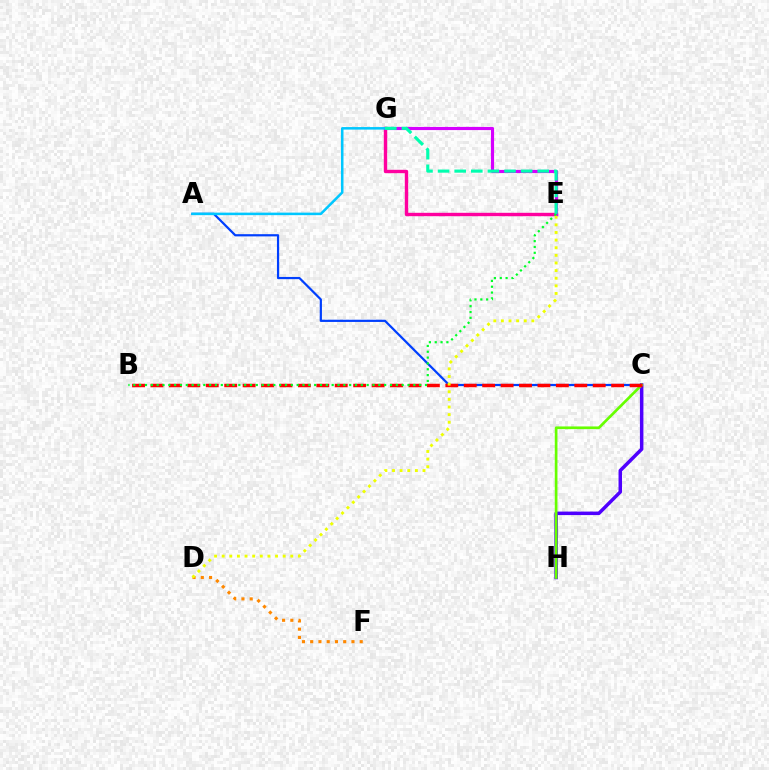{('A', 'C'): [{'color': '#003fff', 'line_style': 'solid', 'thickness': 1.59}], ('E', 'G'): [{'color': '#ff00a0', 'line_style': 'solid', 'thickness': 2.44}, {'color': '#d600ff', 'line_style': 'solid', 'thickness': 2.27}, {'color': '#00ffaf', 'line_style': 'dashed', 'thickness': 2.26}], ('C', 'H'): [{'color': '#4f00ff', 'line_style': 'solid', 'thickness': 2.52}, {'color': '#66ff00', 'line_style': 'solid', 'thickness': 1.93}], ('D', 'F'): [{'color': '#ff8800', 'line_style': 'dotted', 'thickness': 2.24}], ('A', 'G'): [{'color': '#00c7ff', 'line_style': 'solid', 'thickness': 1.82}], ('B', 'C'): [{'color': '#ff0000', 'line_style': 'dashed', 'thickness': 2.5}], ('B', 'E'): [{'color': '#00ff27', 'line_style': 'dotted', 'thickness': 1.59}], ('D', 'E'): [{'color': '#eeff00', 'line_style': 'dotted', 'thickness': 2.07}]}